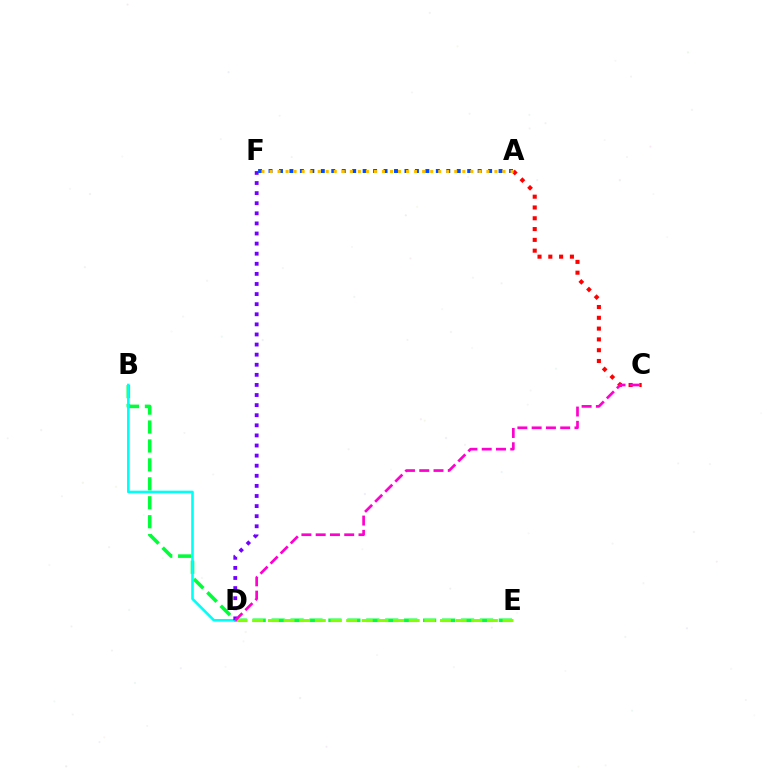{('B', 'E'): [{'color': '#00ff39', 'line_style': 'dashed', 'thickness': 2.57}], ('B', 'D'): [{'color': '#00fff6', 'line_style': 'solid', 'thickness': 1.86}], ('A', 'C'): [{'color': '#ff0000', 'line_style': 'dotted', 'thickness': 2.93}], ('D', 'E'): [{'color': '#84ff00', 'line_style': 'dashed', 'thickness': 2.12}], ('D', 'F'): [{'color': '#7200ff', 'line_style': 'dotted', 'thickness': 2.74}], ('A', 'F'): [{'color': '#004bff', 'line_style': 'dotted', 'thickness': 2.84}, {'color': '#ffbd00', 'line_style': 'dotted', 'thickness': 2.18}], ('C', 'D'): [{'color': '#ff00cf', 'line_style': 'dashed', 'thickness': 1.94}]}